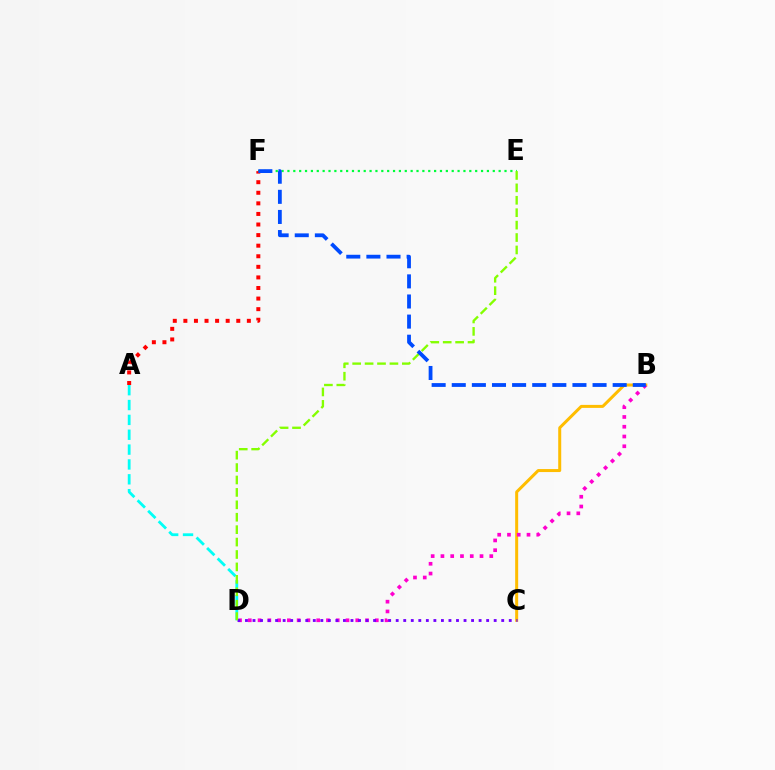{('A', 'D'): [{'color': '#00fff6', 'line_style': 'dashed', 'thickness': 2.02}], ('E', 'F'): [{'color': '#00ff39', 'line_style': 'dotted', 'thickness': 1.59}], ('B', 'C'): [{'color': '#ffbd00', 'line_style': 'solid', 'thickness': 2.17}], ('B', 'D'): [{'color': '#ff00cf', 'line_style': 'dotted', 'thickness': 2.65}], ('C', 'D'): [{'color': '#7200ff', 'line_style': 'dotted', 'thickness': 2.05}], ('A', 'F'): [{'color': '#ff0000', 'line_style': 'dotted', 'thickness': 2.87}], ('D', 'E'): [{'color': '#84ff00', 'line_style': 'dashed', 'thickness': 1.69}], ('B', 'F'): [{'color': '#004bff', 'line_style': 'dashed', 'thickness': 2.73}]}